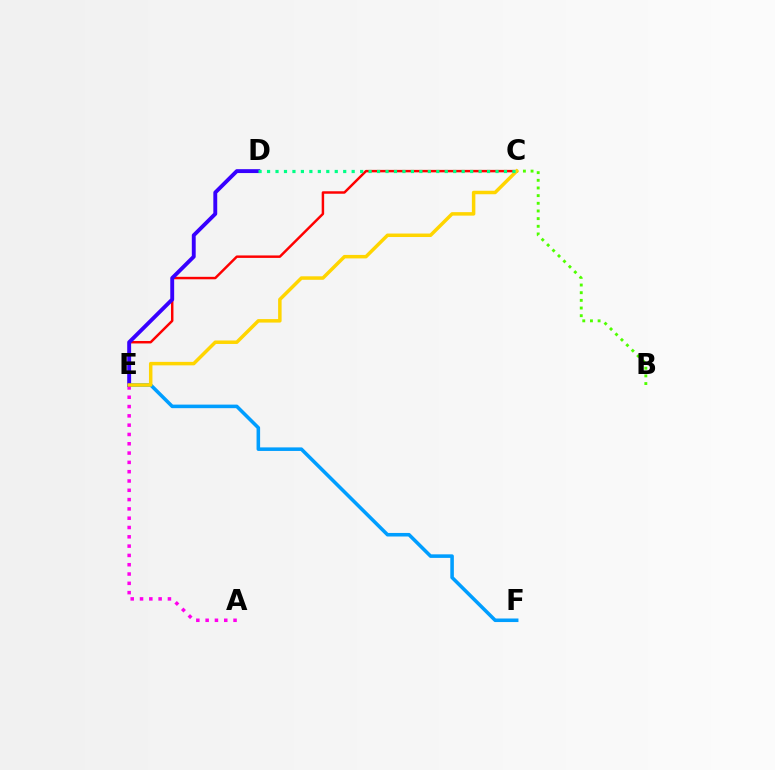{('B', 'C'): [{'color': '#4fff00', 'line_style': 'dotted', 'thickness': 2.08}], ('C', 'E'): [{'color': '#ff0000', 'line_style': 'solid', 'thickness': 1.78}, {'color': '#ffd500', 'line_style': 'solid', 'thickness': 2.51}], ('E', 'F'): [{'color': '#009eff', 'line_style': 'solid', 'thickness': 2.56}], ('A', 'E'): [{'color': '#ff00ed', 'line_style': 'dotted', 'thickness': 2.53}], ('D', 'E'): [{'color': '#3700ff', 'line_style': 'solid', 'thickness': 2.8}], ('C', 'D'): [{'color': '#00ff86', 'line_style': 'dotted', 'thickness': 2.3}]}